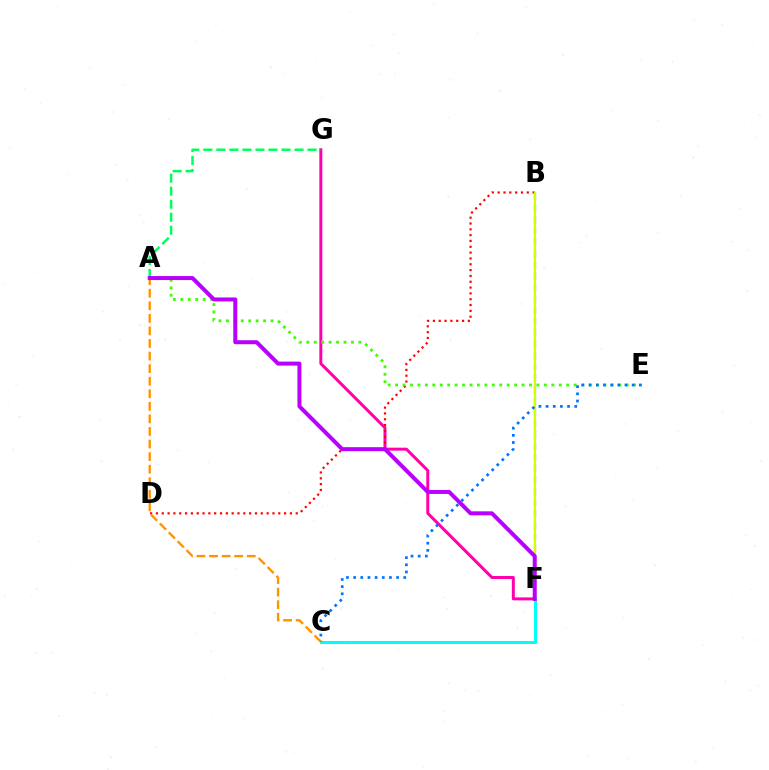{('C', 'F'): [{'color': '#00fff6', 'line_style': 'solid', 'thickness': 2.16}], ('F', 'G'): [{'color': '#ff00ac', 'line_style': 'solid', 'thickness': 2.15}], ('B', 'D'): [{'color': '#ff0000', 'line_style': 'dotted', 'thickness': 1.58}], ('B', 'F'): [{'color': '#2500ff', 'line_style': 'dashed', 'thickness': 1.54}, {'color': '#d1ff00', 'line_style': 'solid', 'thickness': 1.56}], ('A', 'E'): [{'color': '#3dff00', 'line_style': 'dotted', 'thickness': 2.02}], ('C', 'E'): [{'color': '#0074ff', 'line_style': 'dotted', 'thickness': 1.95}], ('A', 'C'): [{'color': '#ff9400', 'line_style': 'dashed', 'thickness': 1.71}], ('A', 'G'): [{'color': '#00ff5c', 'line_style': 'dashed', 'thickness': 1.77}], ('A', 'F'): [{'color': '#b900ff', 'line_style': 'solid', 'thickness': 2.88}]}